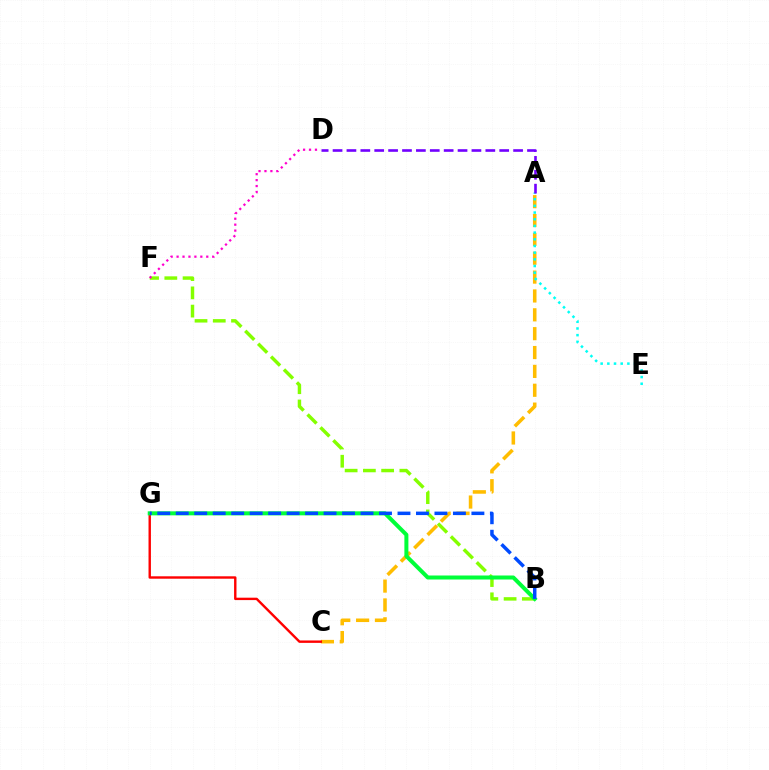{('B', 'F'): [{'color': '#84ff00', 'line_style': 'dashed', 'thickness': 2.48}], ('A', 'C'): [{'color': '#ffbd00', 'line_style': 'dashed', 'thickness': 2.56}], ('C', 'G'): [{'color': '#ff0000', 'line_style': 'solid', 'thickness': 1.73}], ('A', 'E'): [{'color': '#00fff6', 'line_style': 'dotted', 'thickness': 1.82}], ('B', 'G'): [{'color': '#00ff39', 'line_style': 'solid', 'thickness': 2.89}, {'color': '#004bff', 'line_style': 'dashed', 'thickness': 2.51}], ('D', 'F'): [{'color': '#ff00cf', 'line_style': 'dotted', 'thickness': 1.61}], ('A', 'D'): [{'color': '#7200ff', 'line_style': 'dashed', 'thickness': 1.89}]}